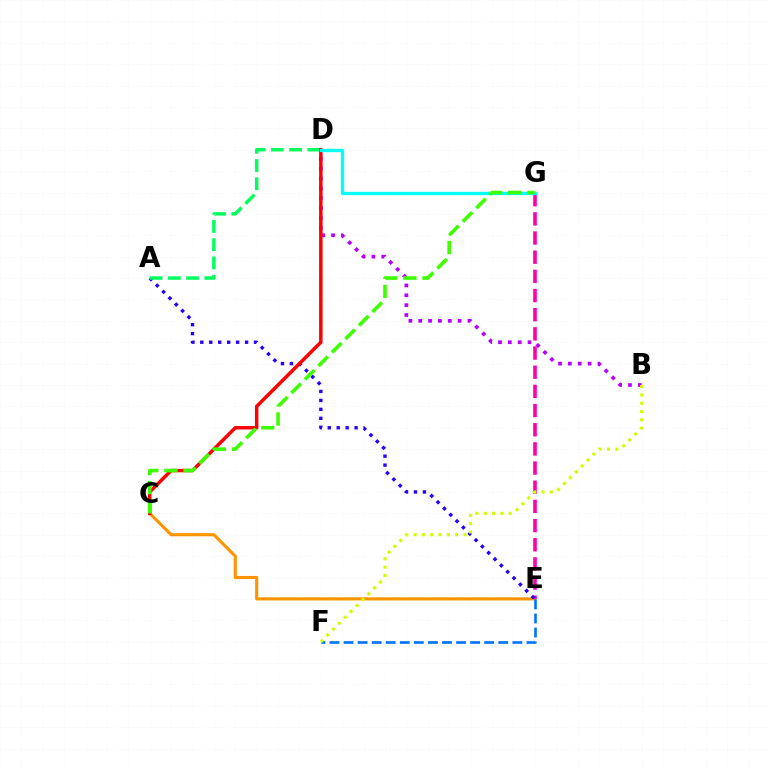{('C', 'E'): [{'color': '#ff9400', 'line_style': 'solid', 'thickness': 2.24}], ('E', 'G'): [{'color': '#ff00ac', 'line_style': 'dashed', 'thickness': 2.6}], ('A', 'E'): [{'color': '#2500ff', 'line_style': 'dotted', 'thickness': 2.43}], ('B', 'D'): [{'color': '#b900ff', 'line_style': 'dotted', 'thickness': 2.68}], ('A', 'D'): [{'color': '#00ff5c', 'line_style': 'dashed', 'thickness': 2.48}], ('C', 'D'): [{'color': '#ff0000', 'line_style': 'solid', 'thickness': 2.49}], ('D', 'G'): [{'color': '#00fff6', 'line_style': 'solid', 'thickness': 2.37}], ('E', 'F'): [{'color': '#0074ff', 'line_style': 'dashed', 'thickness': 1.91}], ('C', 'G'): [{'color': '#3dff00', 'line_style': 'dashed', 'thickness': 2.59}], ('B', 'F'): [{'color': '#d1ff00', 'line_style': 'dotted', 'thickness': 2.26}]}